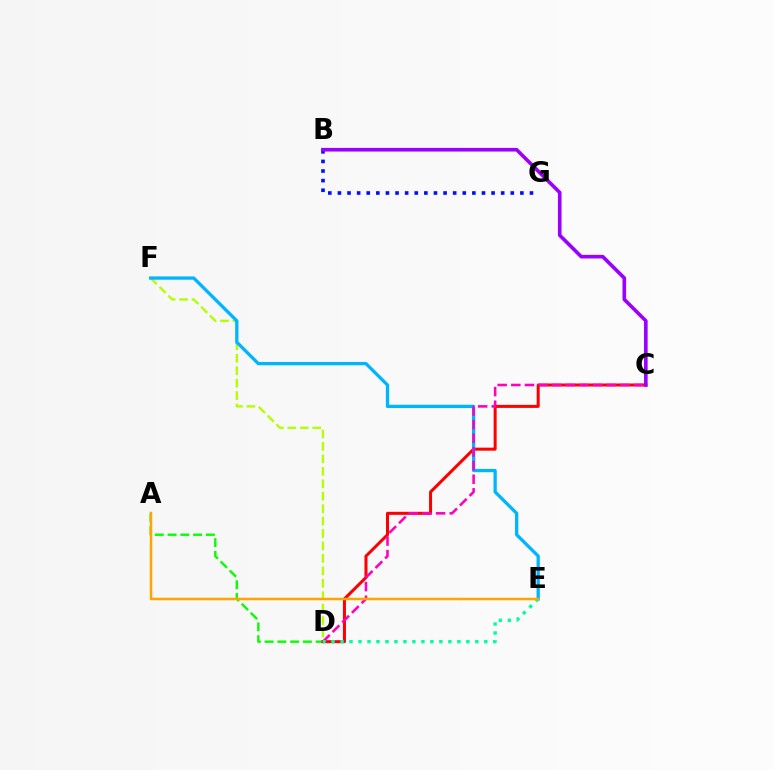{('A', 'D'): [{'color': '#08ff00', 'line_style': 'dashed', 'thickness': 1.74}], ('C', 'D'): [{'color': '#ff0000', 'line_style': 'solid', 'thickness': 2.17}, {'color': '#ff00bd', 'line_style': 'dashed', 'thickness': 1.85}], ('D', 'F'): [{'color': '#b3ff00', 'line_style': 'dashed', 'thickness': 1.69}], ('E', 'F'): [{'color': '#00b5ff', 'line_style': 'solid', 'thickness': 2.36}], ('D', 'E'): [{'color': '#00ff9d', 'line_style': 'dotted', 'thickness': 2.44}], ('B', 'G'): [{'color': '#0010ff', 'line_style': 'dotted', 'thickness': 2.61}], ('B', 'C'): [{'color': '#9b00ff', 'line_style': 'solid', 'thickness': 2.61}], ('A', 'E'): [{'color': '#ffa500', 'line_style': 'solid', 'thickness': 1.79}]}